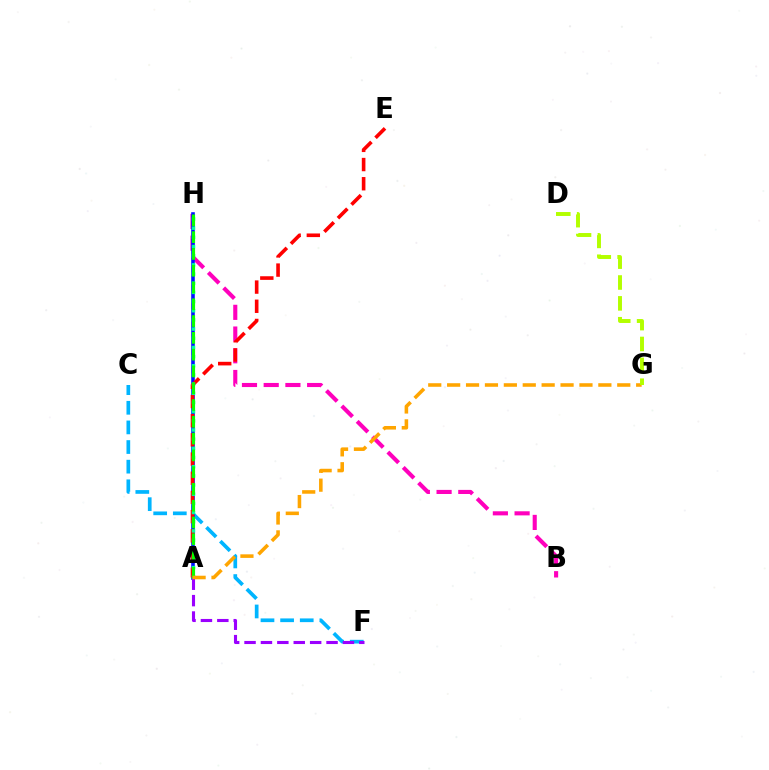{('B', 'H'): [{'color': '#ff00bd', 'line_style': 'dashed', 'thickness': 2.95}], ('C', 'F'): [{'color': '#00b5ff', 'line_style': 'dashed', 'thickness': 2.67}], ('A', 'H'): [{'color': '#0010ff', 'line_style': 'solid', 'thickness': 2.58}, {'color': '#00ff9d', 'line_style': 'dotted', 'thickness': 2.49}, {'color': '#08ff00', 'line_style': 'dashed', 'thickness': 2.28}], ('A', 'E'): [{'color': '#ff0000', 'line_style': 'dashed', 'thickness': 2.61}], ('A', 'F'): [{'color': '#9b00ff', 'line_style': 'dashed', 'thickness': 2.23}], ('A', 'G'): [{'color': '#ffa500', 'line_style': 'dashed', 'thickness': 2.57}], ('D', 'G'): [{'color': '#b3ff00', 'line_style': 'dashed', 'thickness': 2.84}]}